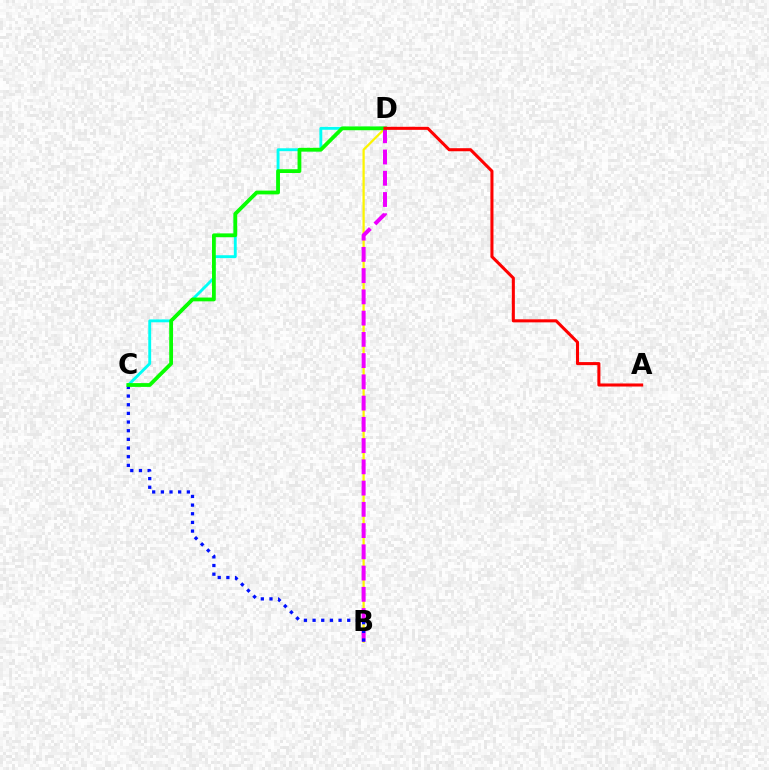{('C', 'D'): [{'color': '#00fff6', 'line_style': 'solid', 'thickness': 2.08}, {'color': '#08ff00', 'line_style': 'solid', 'thickness': 2.73}], ('B', 'D'): [{'color': '#fcf500', 'line_style': 'solid', 'thickness': 1.62}, {'color': '#ee00ff', 'line_style': 'dashed', 'thickness': 2.89}], ('B', 'C'): [{'color': '#0010ff', 'line_style': 'dotted', 'thickness': 2.35}], ('A', 'D'): [{'color': '#ff0000', 'line_style': 'solid', 'thickness': 2.2}]}